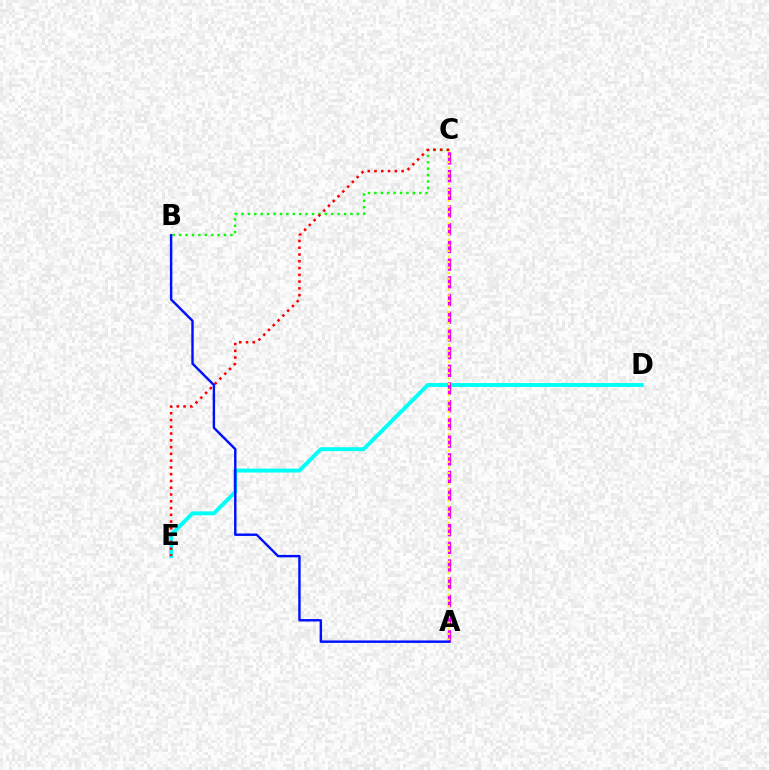{('D', 'E'): [{'color': '#00fff6', 'line_style': 'solid', 'thickness': 2.82}], ('A', 'C'): [{'color': '#ee00ff', 'line_style': 'dashed', 'thickness': 2.4}, {'color': '#fcf500', 'line_style': 'dotted', 'thickness': 1.51}], ('B', 'C'): [{'color': '#08ff00', 'line_style': 'dotted', 'thickness': 1.74}], ('C', 'E'): [{'color': '#ff0000', 'line_style': 'dotted', 'thickness': 1.84}], ('A', 'B'): [{'color': '#0010ff', 'line_style': 'solid', 'thickness': 1.74}]}